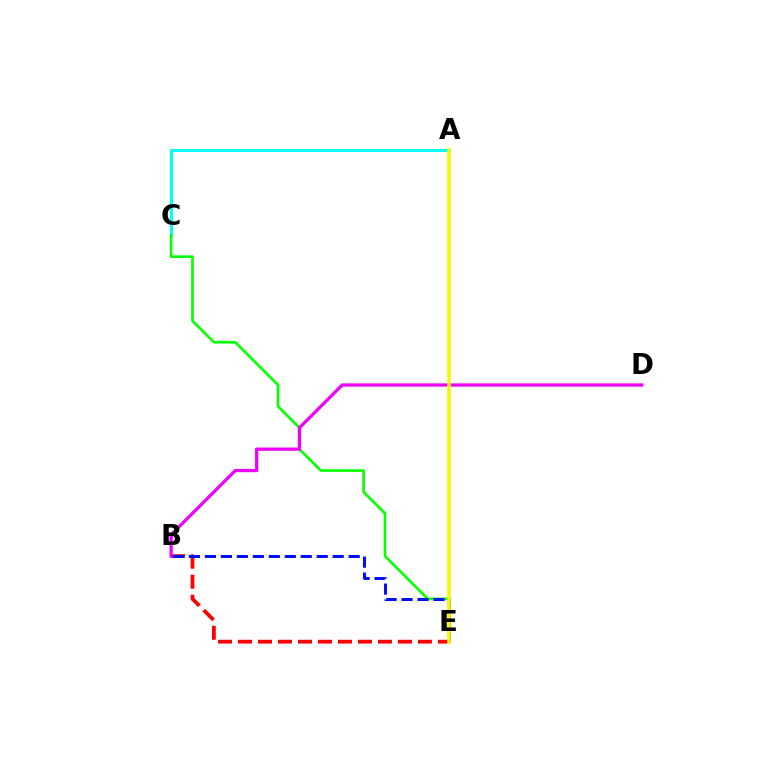{('B', 'E'): [{'color': '#ff0000', 'line_style': 'dashed', 'thickness': 2.72}, {'color': '#0010ff', 'line_style': 'dashed', 'thickness': 2.17}], ('A', 'C'): [{'color': '#00fff6', 'line_style': 'solid', 'thickness': 2.24}], ('C', 'E'): [{'color': '#08ff00', 'line_style': 'solid', 'thickness': 1.9}], ('B', 'D'): [{'color': '#ee00ff', 'line_style': 'solid', 'thickness': 2.34}], ('A', 'E'): [{'color': '#fcf500', 'line_style': 'solid', 'thickness': 2.56}]}